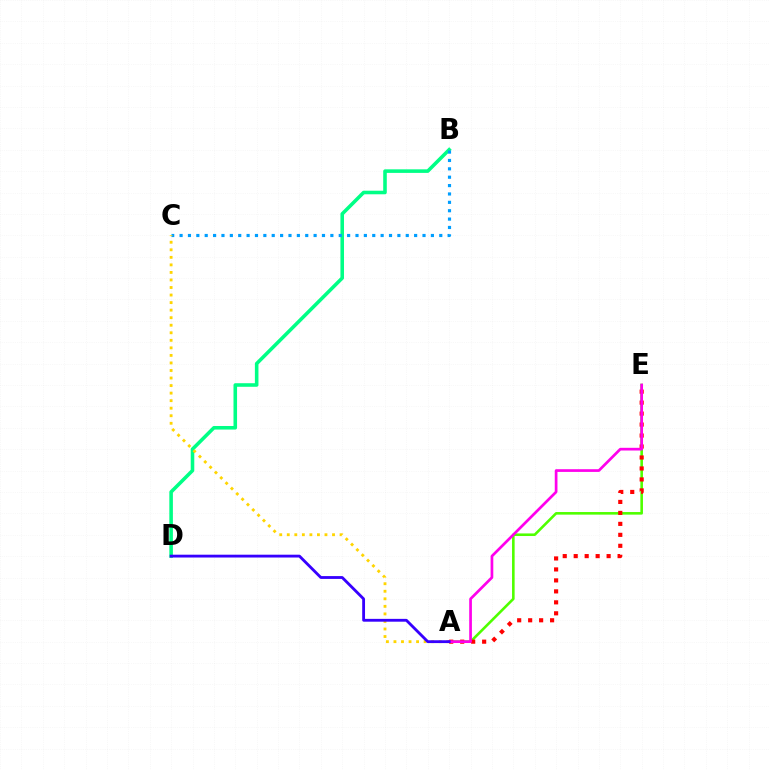{('A', 'E'): [{'color': '#4fff00', 'line_style': 'solid', 'thickness': 1.87}, {'color': '#ff0000', 'line_style': 'dotted', 'thickness': 2.98}, {'color': '#ff00ed', 'line_style': 'solid', 'thickness': 1.95}], ('B', 'D'): [{'color': '#00ff86', 'line_style': 'solid', 'thickness': 2.57}], ('B', 'C'): [{'color': '#009eff', 'line_style': 'dotted', 'thickness': 2.28}], ('A', 'C'): [{'color': '#ffd500', 'line_style': 'dotted', 'thickness': 2.05}], ('A', 'D'): [{'color': '#3700ff', 'line_style': 'solid', 'thickness': 2.04}]}